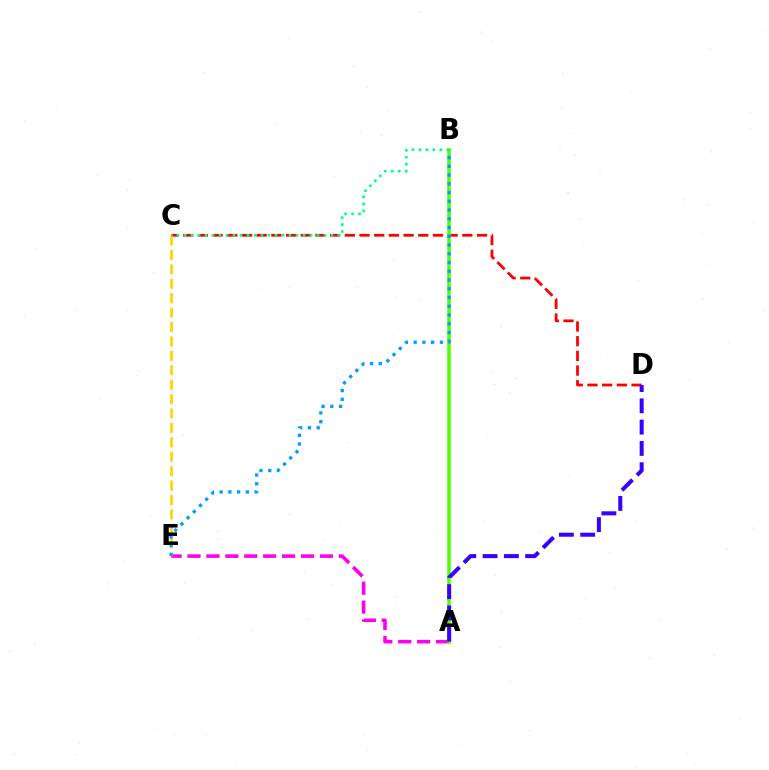{('A', 'E'): [{'color': '#ff00ed', 'line_style': 'dashed', 'thickness': 2.57}], ('C', 'D'): [{'color': '#ff0000', 'line_style': 'dashed', 'thickness': 2.0}], ('A', 'B'): [{'color': '#4fff00', 'line_style': 'solid', 'thickness': 2.55}], ('C', 'E'): [{'color': '#ffd500', 'line_style': 'dashed', 'thickness': 1.96}], ('B', 'E'): [{'color': '#009eff', 'line_style': 'dotted', 'thickness': 2.38}], ('B', 'C'): [{'color': '#00ff86', 'line_style': 'dotted', 'thickness': 1.9}], ('A', 'D'): [{'color': '#3700ff', 'line_style': 'dashed', 'thickness': 2.89}]}